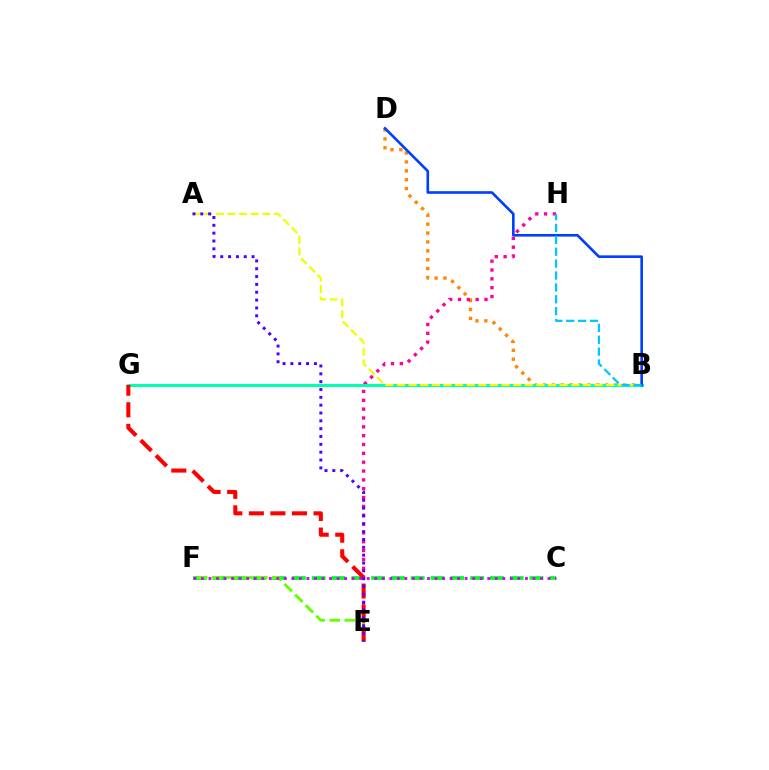{('B', 'D'): [{'color': '#ff8800', 'line_style': 'dotted', 'thickness': 2.41}, {'color': '#003fff', 'line_style': 'solid', 'thickness': 1.89}], ('C', 'F'): [{'color': '#00ff27', 'line_style': 'dashed', 'thickness': 2.69}, {'color': '#d600ff', 'line_style': 'dotted', 'thickness': 2.05}], ('E', 'F'): [{'color': '#66ff00', 'line_style': 'dashed', 'thickness': 2.04}], ('E', 'H'): [{'color': '#ff00a0', 'line_style': 'dotted', 'thickness': 2.4}], ('B', 'G'): [{'color': '#00ffaf', 'line_style': 'solid', 'thickness': 2.14}], ('A', 'B'): [{'color': '#eeff00', 'line_style': 'dashed', 'thickness': 1.58}], ('B', 'H'): [{'color': '#00c7ff', 'line_style': 'dashed', 'thickness': 1.62}], ('E', 'G'): [{'color': '#ff0000', 'line_style': 'dashed', 'thickness': 2.93}], ('A', 'E'): [{'color': '#4f00ff', 'line_style': 'dotted', 'thickness': 2.13}]}